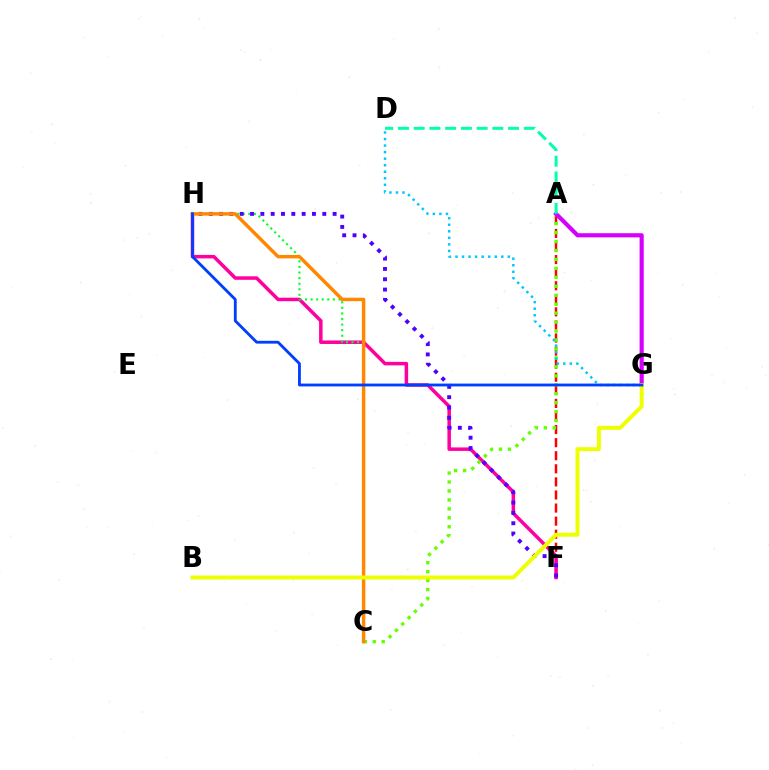{('A', 'F'): [{'color': '#ff0000', 'line_style': 'dashed', 'thickness': 1.78}], ('F', 'H'): [{'color': '#ff00a0', 'line_style': 'solid', 'thickness': 2.52}, {'color': '#4f00ff', 'line_style': 'dotted', 'thickness': 2.8}], ('C', 'H'): [{'color': '#00ff27', 'line_style': 'dotted', 'thickness': 1.52}, {'color': '#ff8800', 'line_style': 'solid', 'thickness': 2.48}], ('A', 'C'): [{'color': '#66ff00', 'line_style': 'dotted', 'thickness': 2.43}], ('A', 'G'): [{'color': '#d600ff', 'line_style': 'solid', 'thickness': 2.98}], ('A', 'D'): [{'color': '#00ffaf', 'line_style': 'dashed', 'thickness': 2.14}], ('D', 'G'): [{'color': '#00c7ff', 'line_style': 'dotted', 'thickness': 1.78}], ('B', 'G'): [{'color': '#eeff00', 'line_style': 'solid', 'thickness': 2.86}], ('G', 'H'): [{'color': '#003fff', 'line_style': 'solid', 'thickness': 2.04}]}